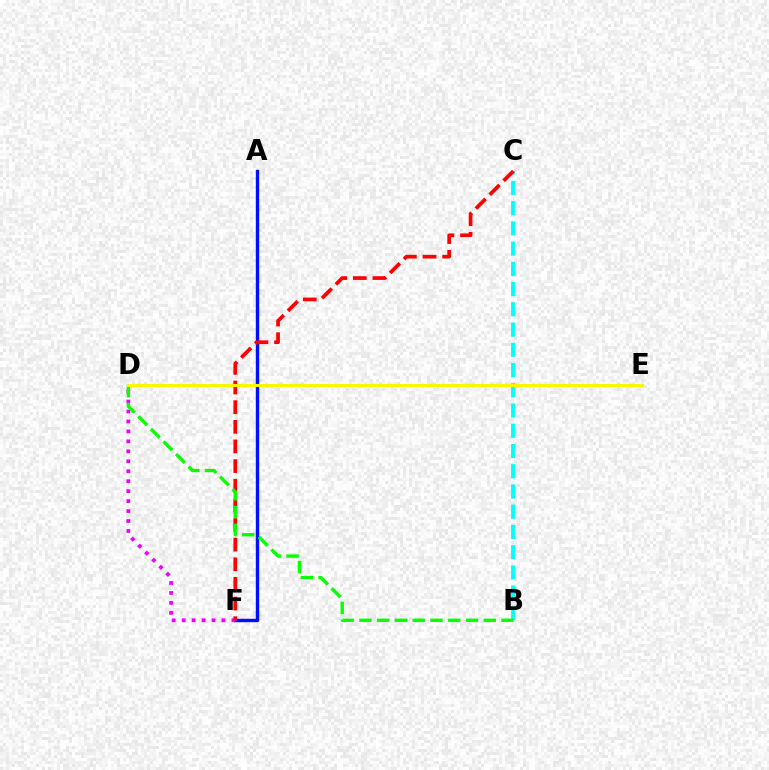{('A', 'F'): [{'color': '#0010ff', 'line_style': 'solid', 'thickness': 2.45}], ('B', 'C'): [{'color': '#00fff6', 'line_style': 'dashed', 'thickness': 2.75}], ('D', 'F'): [{'color': '#ee00ff', 'line_style': 'dotted', 'thickness': 2.71}], ('C', 'F'): [{'color': '#ff0000', 'line_style': 'dashed', 'thickness': 2.67}], ('B', 'D'): [{'color': '#08ff00', 'line_style': 'dashed', 'thickness': 2.41}], ('D', 'E'): [{'color': '#fcf500', 'line_style': 'solid', 'thickness': 2.19}]}